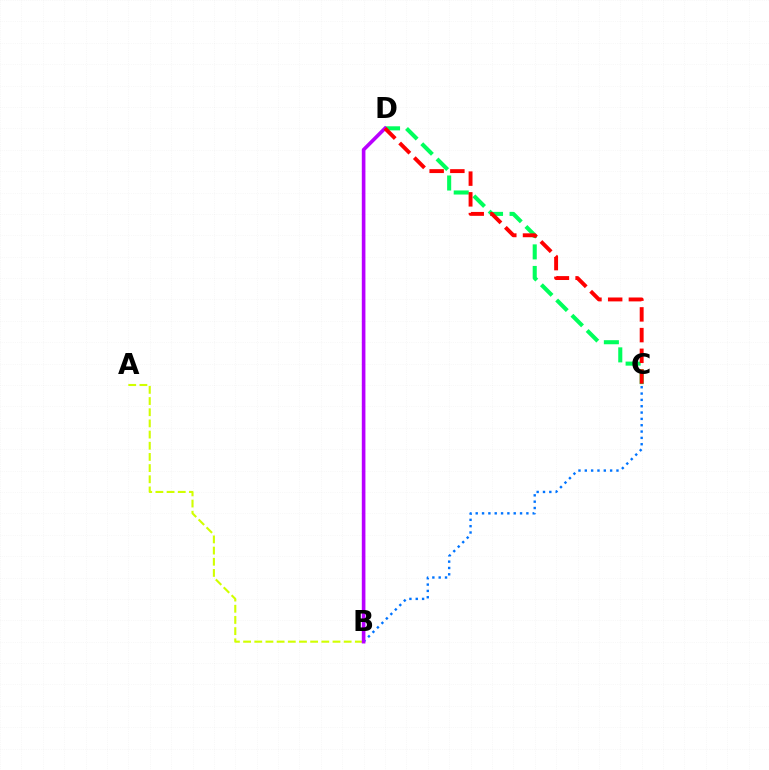{('C', 'D'): [{'color': '#00ff5c', 'line_style': 'dashed', 'thickness': 2.93}, {'color': '#ff0000', 'line_style': 'dashed', 'thickness': 2.81}], ('B', 'C'): [{'color': '#0074ff', 'line_style': 'dotted', 'thickness': 1.72}], ('A', 'B'): [{'color': '#d1ff00', 'line_style': 'dashed', 'thickness': 1.52}], ('B', 'D'): [{'color': '#b900ff', 'line_style': 'solid', 'thickness': 2.61}]}